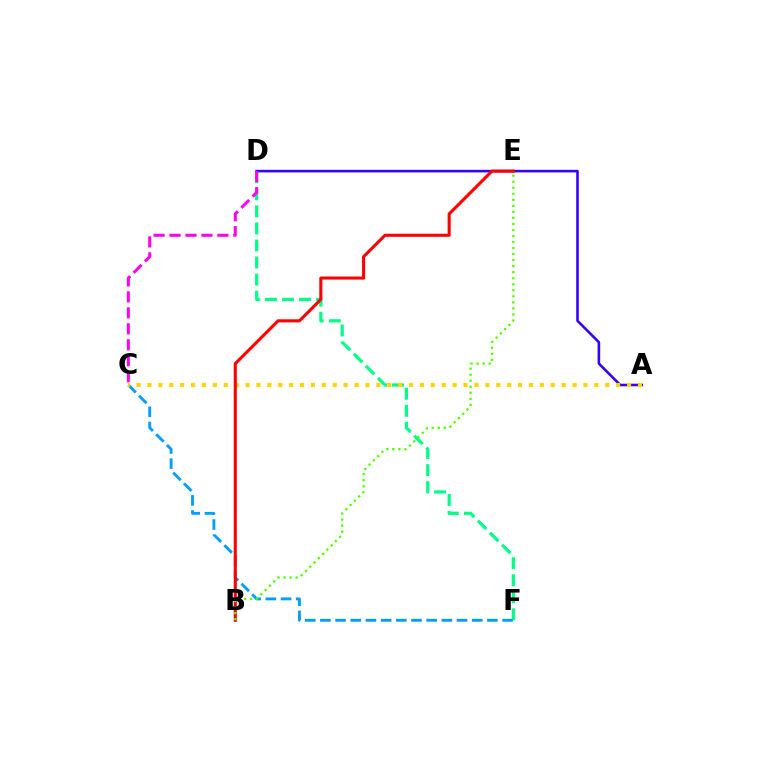{('D', 'F'): [{'color': '#00ff86', 'line_style': 'dashed', 'thickness': 2.32}], ('A', 'D'): [{'color': '#3700ff', 'line_style': 'solid', 'thickness': 1.87}], ('C', 'F'): [{'color': '#009eff', 'line_style': 'dashed', 'thickness': 2.06}], ('A', 'C'): [{'color': '#ffd500', 'line_style': 'dotted', 'thickness': 2.96}], ('B', 'E'): [{'color': '#ff0000', 'line_style': 'solid', 'thickness': 2.22}, {'color': '#4fff00', 'line_style': 'dotted', 'thickness': 1.64}], ('C', 'D'): [{'color': '#ff00ed', 'line_style': 'dashed', 'thickness': 2.17}]}